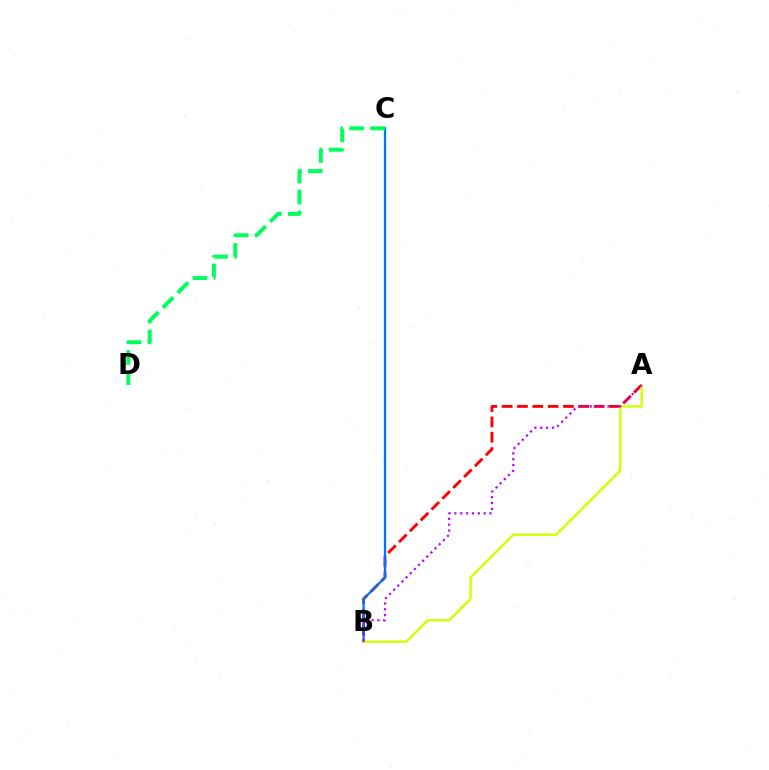{('A', 'B'): [{'color': '#ff0000', 'line_style': 'dashed', 'thickness': 2.08}, {'color': '#d1ff00', 'line_style': 'solid', 'thickness': 1.71}, {'color': '#b900ff', 'line_style': 'dotted', 'thickness': 1.59}], ('B', 'C'): [{'color': '#0074ff', 'line_style': 'solid', 'thickness': 1.64}], ('C', 'D'): [{'color': '#00ff5c', 'line_style': 'dashed', 'thickness': 2.85}]}